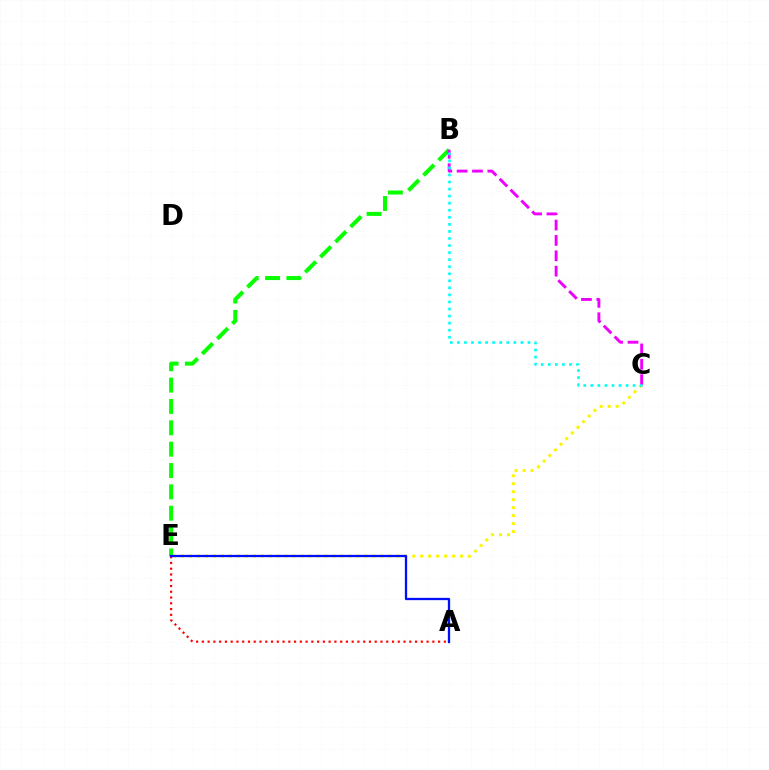{('C', 'E'): [{'color': '#fcf500', 'line_style': 'dotted', 'thickness': 2.17}], ('B', 'E'): [{'color': '#08ff00', 'line_style': 'dashed', 'thickness': 2.9}], ('A', 'E'): [{'color': '#ff0000', 'line_style': 'dotted', 'thickness': 1.57}, {'color': '#0010ff', 'line_style': 'solid', 'thickness': 1.65}], ('B', 'C'): [{'color': '#ee00ff', 'line_style': 'dashed', 'thickness': 2.09}, {'color': '#00fff6', 'line_style': 'dotted', 'thickness': 1.92}]}